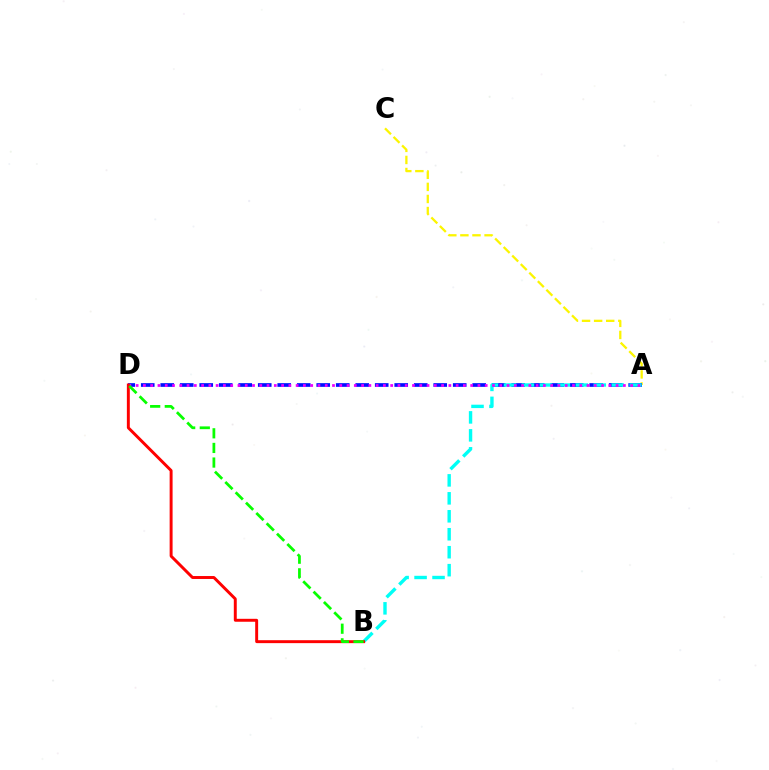{('A', 'C'): [{'color': '#fcf500', 'line_style': 'dashed', 'thickness': 1.64}], ('A', 'D'): [{'color': '#0010ff', 'line_style': 'dashed', 'thickness': 2.65}, {'color': '#ee00ff', 'line_style': 'dotted', 'thickness': 1.98}], ('A', 'B'): [{'color': '#00fff6', 'line_style': 'dashed', 'thickness': 2.44}], ('B', 'D'): [{'color': '#ff0000', 'line_style': 'solid', 'thickness': 2.12}, {'color': '#08ff00', 'line_style': 'dashed', 'thickness': 1.99}]}